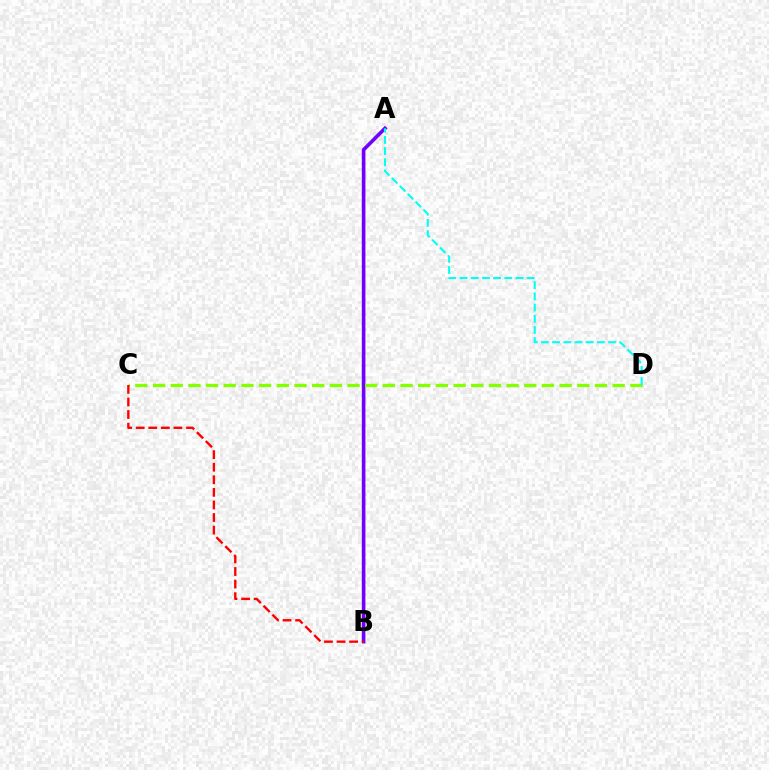{('A', 'B'): [{'color': '#7200ff', 'line_style': 'solid', 'thickness': 2.6}], ('C', 'D'): [{'color': '#84ff00', 'line_style': 'dashed', 'thickness': 2.4}], ('A', 'D'): [{'color': '#00fff6', 'line_style': 'dashed', 'thickness': 1.52}], ('B', 'C'): [{'color': '#ff0000', 'line_style': 'dashed', 'thickness': 1.71}]}